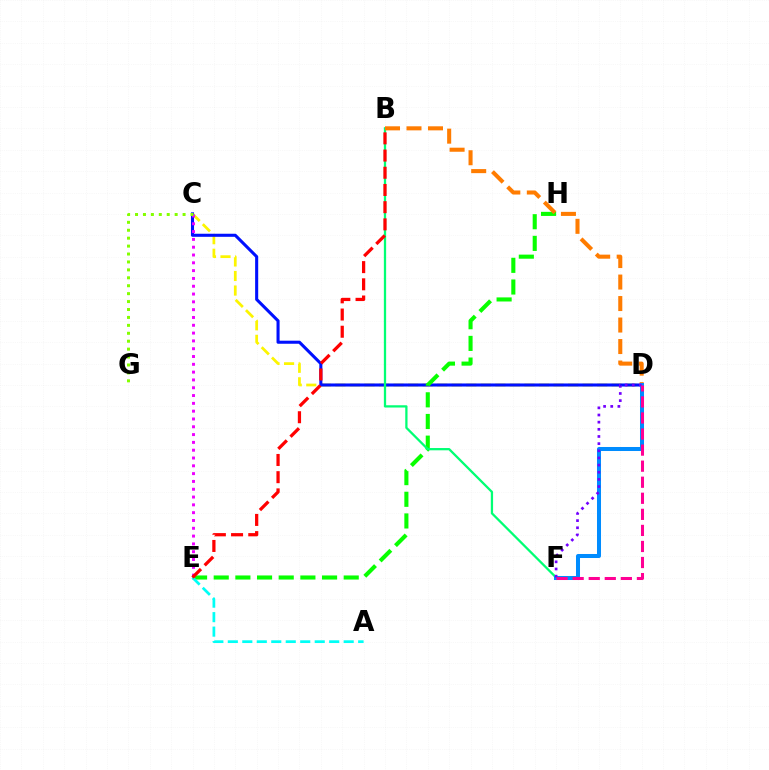{('C', 'D'): [{'color': '#fcf500', 'line_style': 'dashed', 'thickness': 1.98}, {'color': '#0010ff', 'line_style': 'solid', 'thickness': 2.21}], ('C', 'E'): [{'color': '#ee00ff', 'line_style': 'dotted', 'thickness': 2.12}], ('E', 'H'): [{'color': '#08ff00', 'line_style': 'dashed', 'thickness': 2.94}], ('A', 'E'): [{'color': '#00fff6', 'line_style': 'dashed', 'thickness': 1.97}], ('B', 'F'): [{'color': '#00ff74', 'line_style': 'solid', 'thickness': 1.64}], ('B', 'D'): [{'color': '#ff7c00', 'line_style': 'dashed', 'thickness': 2.92}], ('D', 'F'): [{'color': '#008cff', 'line_style': 'solid', 'thickness': 2.89}, {'color': '#7200ff', 'line_style': 'dotted', 'thickness': 1.94}, {'color': '#ff0094', 'line_style': 'dashed', 'thickness': 2.18}], ('C', 'G'): [{'color': '#84ff00', 'line_style': 'dotted', 'thickness': 2.15}], ('B', 'E'): [{'color': '#ff0000', 'line_style': 'dashed', 'thickness': 2.34}]}